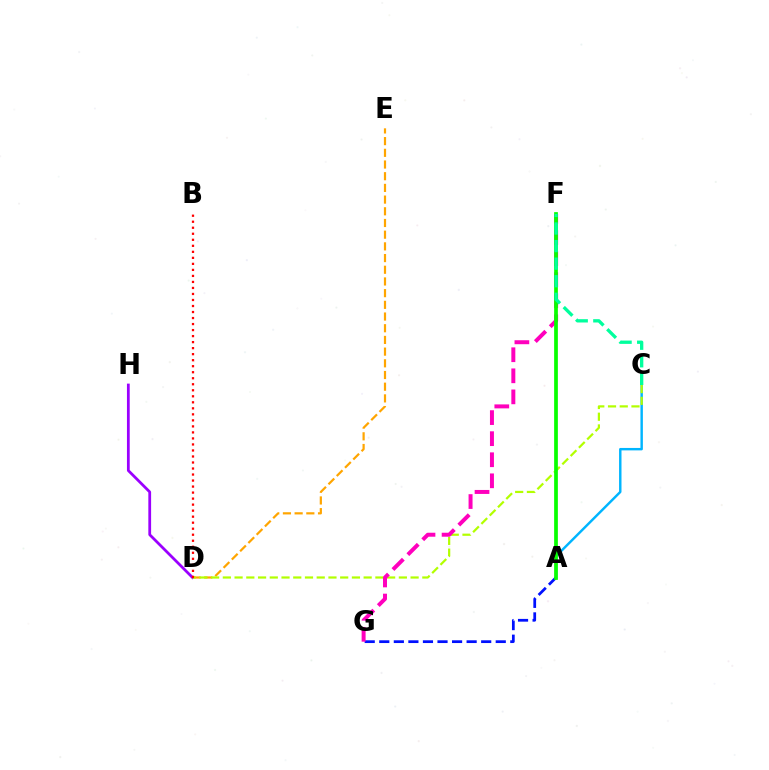{('A', 'C'): [{'color': '#00b5ff', 'line_style': 'solid', 'thickness': 1.75}], ('A', 'G'): [{'color': '#0010ff', 'line_style': 'dashed', 'thickness': 1.98}], ('D', 'E'): [{'color': '#ffa500', 'line_style': 'dashed', 'thickness': 1.59}], ('D', 'H'): [{'color': '#9b00ff', 'line_style': 'solid', 'thickness': 1.99}], ('C', 'D'): [{'color': '#b3ff00', 'line_style': 'dashed', 'thickness': 1.59}], ('F', 'G'): [{'color': '#ff00bd', 'line_style': 'dashed', 'thickness': 2.86}], ('A', 'F'): [{'color': '#08ff00', 'line_style': 'solid', 'thickness': 2.69}], ('B', 'D'): [{'color': '#ff0000', 'line_style': 'dotted', 'thickness': 1.64}], ('C', 'F'): [{'color': '#00ff9d', 'line_style': 'dashed', 'thickness': 2.39}]}